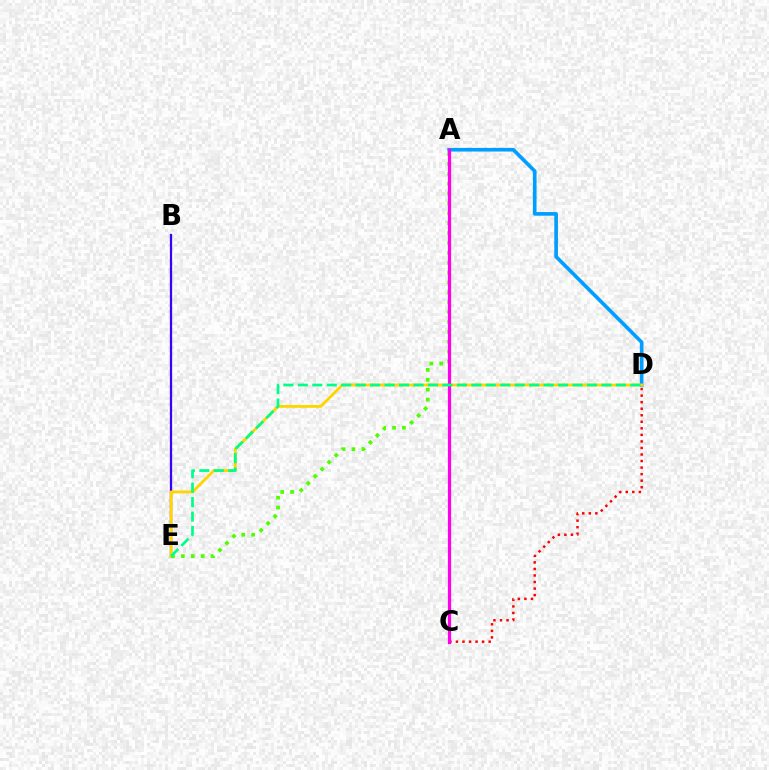{('B', 'E'): [{'color': '#3700ff', 'line_style': 'solid', 'thickness': 1.63}], ('A', 'D'): [{'color': '#009eff', 'line_style': 'solid', 'thickness': 2.62}], ('D', 'E'): [{'color': '#ffd500', 'line_style': 'solid', 'thickness': 2.06}, {'color': '#00ff86', 'line_style': 'dashed', 'thickness': 1.96}], ('A', 'E'): [{'color': '#4fff00', 'line_style': 'dotted', 'thickness': 2.69}], ('C', 'D'): [{'color': '#ff0000', 'line_style': 'dotted', 'thickness': 1.78}], ('A', 'C'): [{'color': '#ff00ed', 'line_style': 'solid', 'thickness': 2.31}]}